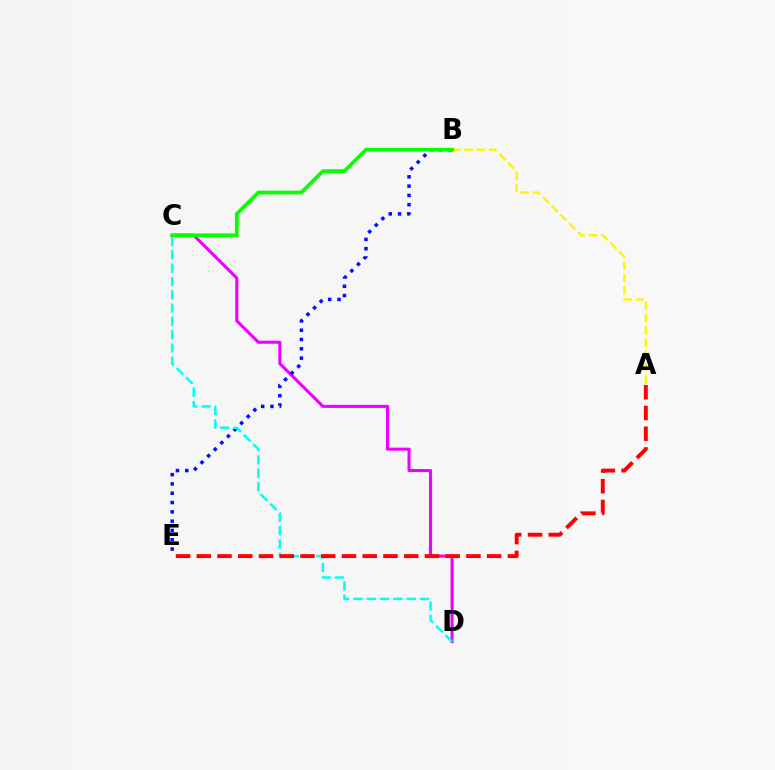{('C', 'D'): [{'color': '#ee00ff', 'line_style': 'solid', 'thickness': 2.21}, {'color': '#00fff6', 'line_style': 'dashed', 'thickness': 1.81}], ('A', 'B'): [{'color': '#fcf500', 'line_style': 'dashed', 'thickness': 1.67}], ('B', 'E'): [{'color': '#0010ff', 'line_style': 'dotted', 'thickness': 2.53}], ('B', 'C'): [{'color': '#08ff00', 'line_style': 'solid', 'thickness': 2.69}], ('A', 'E'): [{'color': '#ff0000', 'line_style': 'dashed', 'thickness': 2.82}]}